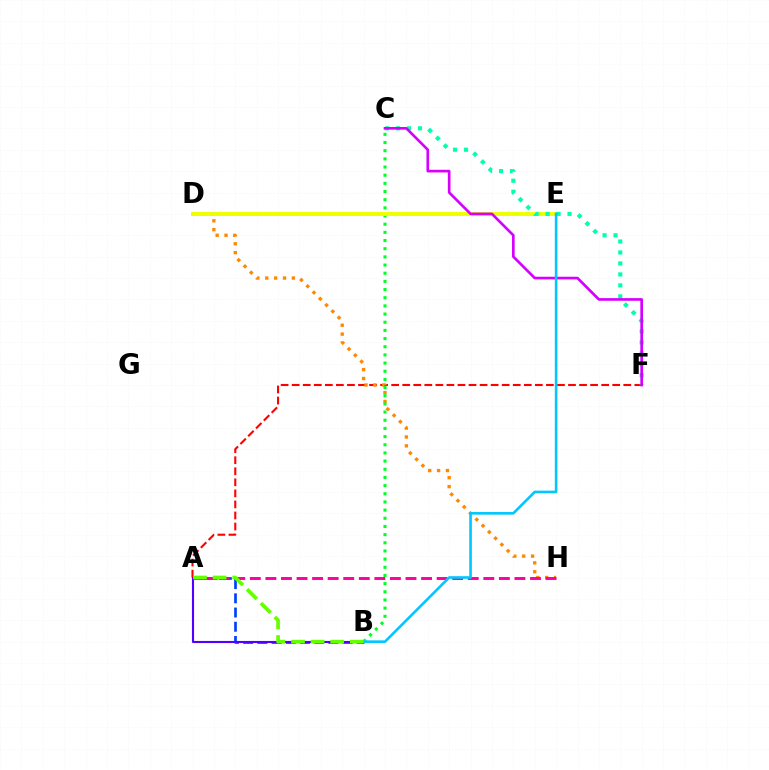{('A', 'F'): [{'color': '#ff0000', 'line_style': 'dashed', 'thickness': 1.5}], ('D', 'H'): [{'color': '#ff8800', 'line_style': 'dotted', 'thickness': 2.41}], ('B', 'C'): [{'color': '#00ff27', 'line_style': 'dotted', 'thickness': 2.22}], ('A', 'B'): [{'color': '#003fff', 'line_style': 'dashed', 'thickness': 1.93}, {'color': '#4f00ff', 'line_style': 'solid', 'thickness': 1.53}, {'color': '#66ff00', 'line_style': 'dashed', 'thickness': 2.66}], ('A', 'H'): [{'color': '#ff00a0', 'line_style': 'dashed', 'thickness': 2.11}], ('D', 'E'): [{'color': '#eeff00', 'line_style': 'solid', 'thickness': 2.84}], ('C', 'F'): [{'color': '#00ffaf', 'line_style': 'dotted', 'thickness': 2.98}, {'color': '#d600ff', 'line_style': 'solid', 'thickness': 1.91}], ('B', 'E'): [{'color': '#00c7ff', 'line_style': 'solid', 'thickness': 1.89}]}